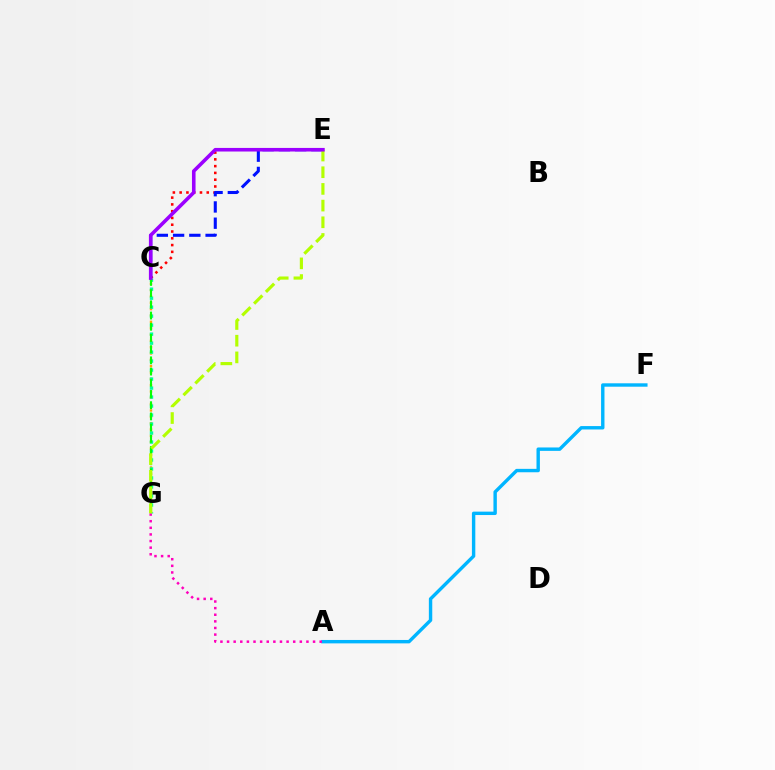{('C', 'G'): [{'color': '#ffa500', 'line_style': 'dotted', 'thickness': 1.72}, {'color': '#00ff9d', 'line_style': 'dotted', 'thickness': 2.44}, {'color': '#08ff00', 'line_style': 'dashed', 'thickness': 1.52}], ('A', 'F'): [{'color': '#00b5ff', 'line_style': 'solid', 'thickness': 2.45}], ('C', 'E'): [{'color': '#ff0000', 'line_style': 'dotted', 'thickness': 1.84}, {'color': '#0010ff', 'line_style': 'dashed', 'thickness': 2.21}, {'color': '#9b00ff', 'line_style': 'solid', 'thickness': 2.58}], ('A', 'G'): [{'color': '#ff00bd', 'line_style': 'dotted', 'thickness': 1.8}], ('E', 'G'): [{'color': '#b3ff00', 'line_style': 'dashed', 'thickness': 2.27}]}